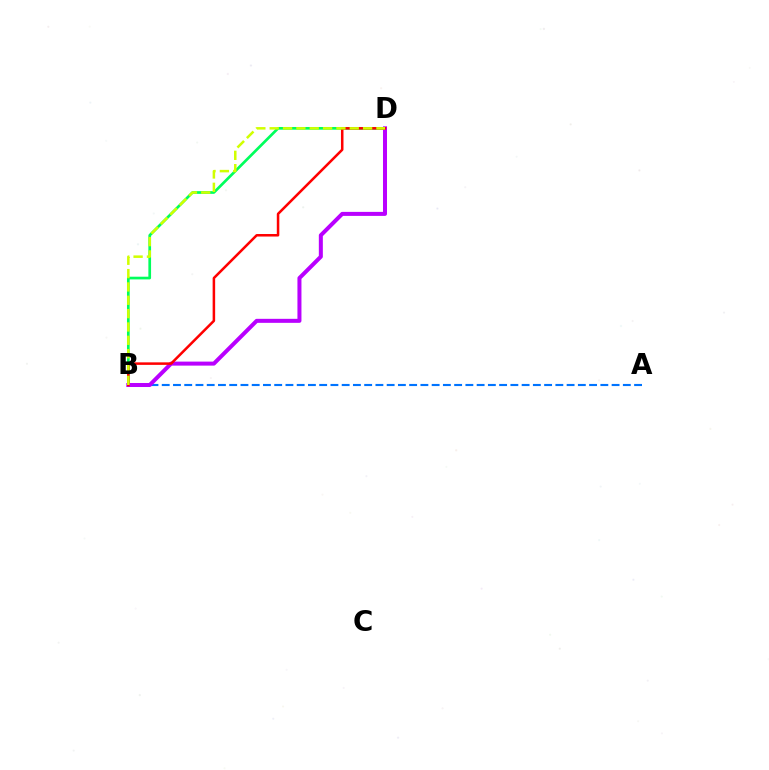{('B', 'D'): [{'color': '#00ff5c', 'line_style': 'solid', 'thickness': 1.94}, {'color': '#b900ff', 'line_style': 'solid', 'thickness': 2.89}, {'color': '#ff0000', 'line_style': 'solid', 'thickness': 1.82}, {'color': '#d1ff00', 'line_style': 'dashed', 'thickness': 1.81}], ('A', 'B'): [{'color': '#0074ff', 'line_style': 'dashed', 'thickness': 1.53}]}